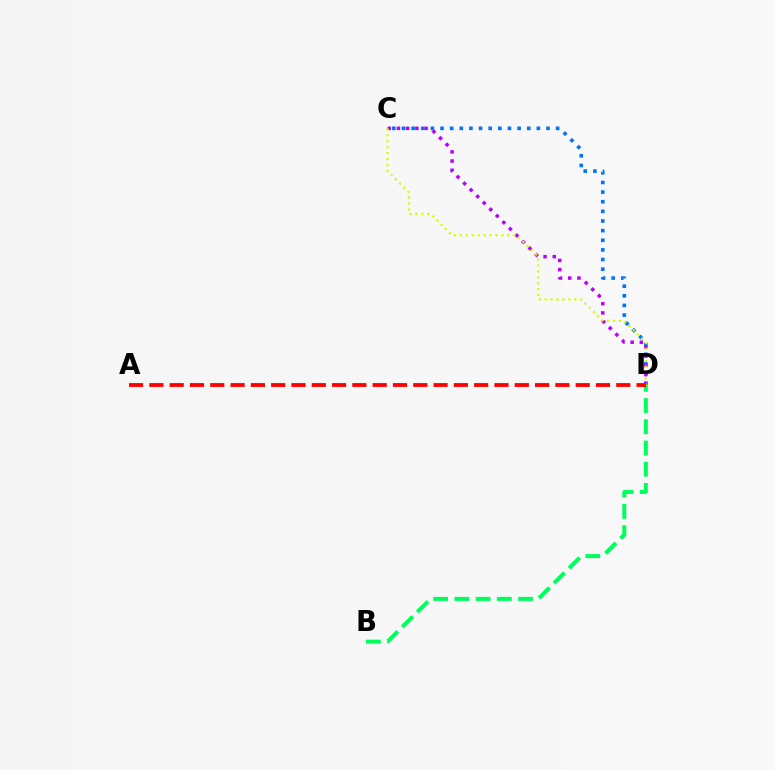{('C', 'D'): [{'color': '#0074ff', 'line_style': 'dotted', 'thickness': 2.62}, {'color': '#b900ff', 'line_style': 'dotted', 'thickness': 2.51}, {'color': '#d1ff00', 'line_style': 'dotted', 'thickness': 1.61}], ('B', 'D'): [{'color': '#00ff5c', 'line_style': 'dashed', 'thickness': 2.88}], ('A', 'D'): [{'color': '#ff0000', 'line_style': 'dashed', 'thickness': 2.76}]}